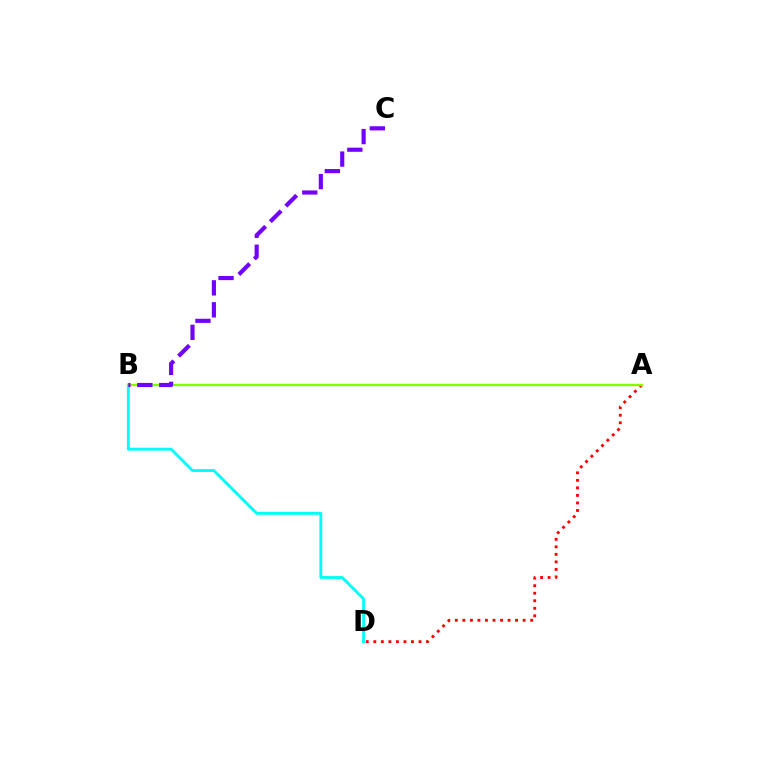{('B', 'D'): [{'color': '#00fff6', 'line_style': 'solid', 'thickness': 2.06}], ('A', 'D'): [{'color': '#ff0000', 'line_style': 'dotted', 'thickness': 2.05}], ('A', 'B'): [{'color': '#84ff00', 'line_style': 'solid', 'thickness': 1.72}], ('B', 'C'): [{'color': '#7200ff', 'line_style': 'dashed', 'thickness': 2.98}]}